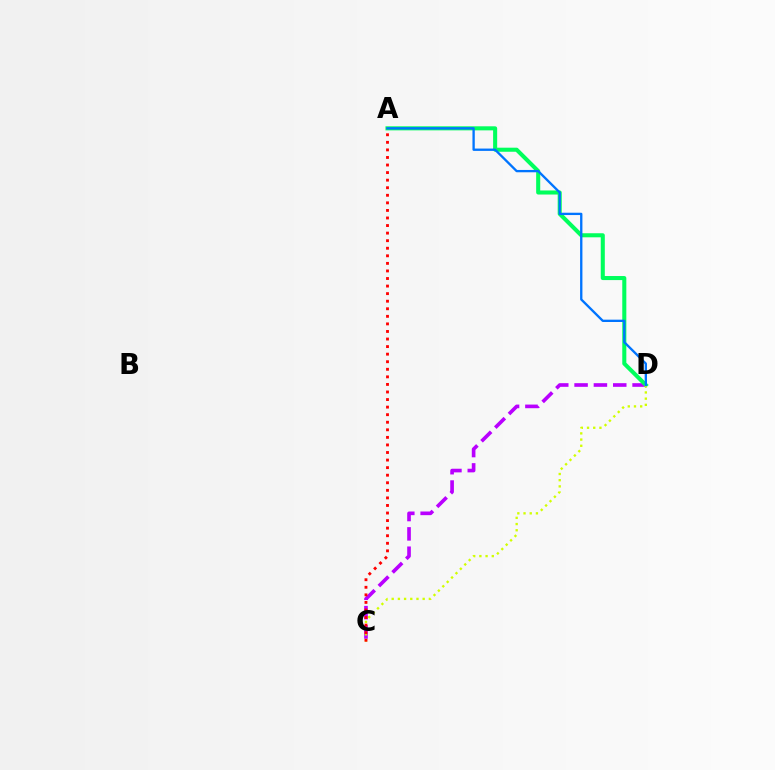{('C', 'D'): [{'color': '#b900ff', 'line_style': 'dashed', 'thickness': 2.63}, {'color': '#d1ff00', 'line_style': 'dotted', 'thickness': 1.68}], ('A', 'D'): [{'color': '#00ff5c', 'line_style': 'solid', 'thickness': 2.92}, {'color': '#0074ff', 'line_style': 'solid', 'thickness': 1.68}], ('A', 'C'): [{'color': '#ff0000', 'line_style': 'dotted', 'thickness': 2.06}]}